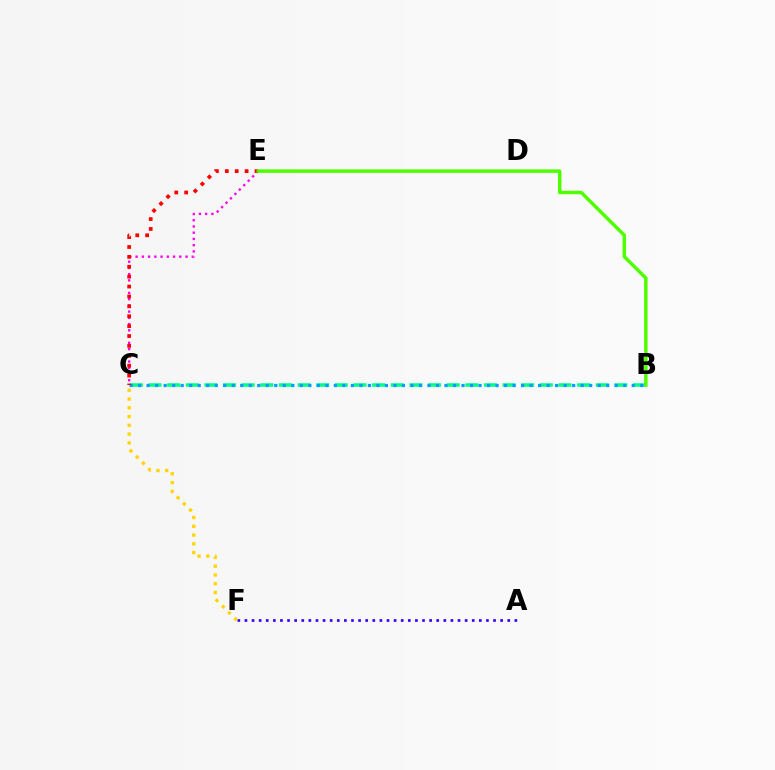{('B', 'C'): [{'color': '#00ff86', 'line_style': 'dashed', 'thickness': 2.53}, {'color': '#009eff', 'line_style': 'dotted', 'thickness': 2.31}], ('A', 'F'): [{'color': '#3700ff', 'line_style': 'dotted', 'thickness': 1.93}], ('C', 'E'): [{'color': '#ff00ed', 'line_style': 'dotted', 'thickness': 1.7}, {'color': '#ff0000', 'line_style': 'dotted', 'thickness': 2.69}], ('C', 'F'): [{'color': '#ffd500', 'line_style': 'dotted', 'thickness': 2.38}], ('B', 'E'): [{'color': '#4fff00', 'line_style': 'solid', 'thickness': 2.51}]}